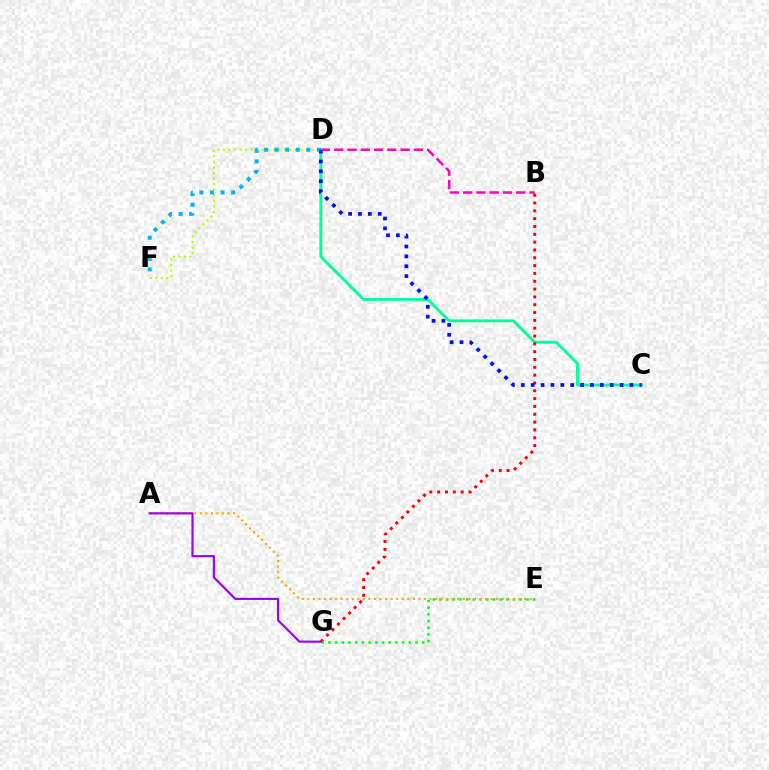{('D', 'F'): [{'color': '#b3ff00', 'line_style': 'dotted', 'thickness': 1.51}, {'color': '#00b5ff', 'line_style': 'dotted', 'thickness': 2.87}], ('B', 'D'): [{'color': '#ff00bd', 'line_style': 'dashed', 'thickness': 1.8}], ('C', 'D'): [{'color': '#00ff9d', 'line_style': 'solid', 'thickness': 2.07}, {'color': '#0010ff', 'line_style': 'dotted', 'thickness': 2.68}], ('B', 'G'): [{'color': '#ff0000', 'line_style': 'dotted', 'thickness': 2.13}], ('E', 'G'): [{'color': '#08ff00', 'line_style': 'dotted', 'thickness': 1.82}], ('A', 'E'): [{'color': '#ffa500', 'line_style': 'dotted', 'thickness': 1.51}], ('A', 'G'): [{'color': '#9b00ff', 'line_style': 'solid', 'thickness': 1.55}]}